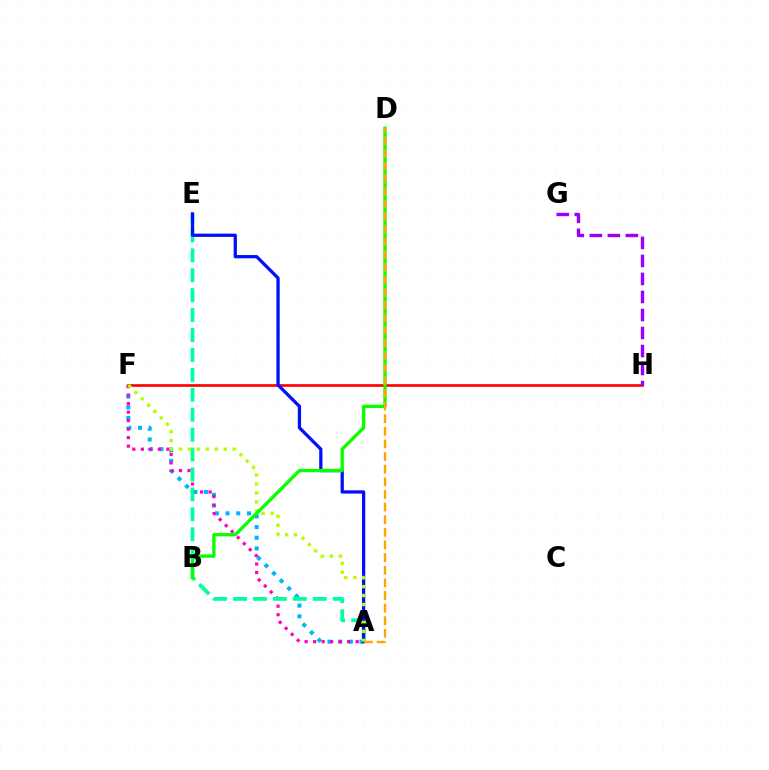{('A', 'F'): [{'color': '#00b5ff', 'line_style': 'dotted', 'thickness': 2.91}, {'color': '#ff00bd', 'line_style': 'dotted', 'thickness': 2.31}, {'color': '#b3ff00', 'line_style': 'dotted', 'thickness': 2.43}], ('F', 'H'): [{'color': '#ff0000', 'line_style': 'solid', 'thickness': 1.92}], ('G', 'H'): [{'color': '#9b00ff', 'line_style': 'dashed', 'thickness': 2.45}], ('A', 'E'): [{'color': '#00ff9d', 'line_style': 'dashed', 'thickness': 2.71}, {'color': '#0010ff', 'line_style': 'solid', 'thickness': 2.35}], ('B', 'D'): [{'color': '#08ff00', 'line_style': 'solid', 'thickness': 2.38}], ('A', 'D'): [{'color': '#ffa500', 'line_style': 'dashed', 'thickness': 1.72}]}